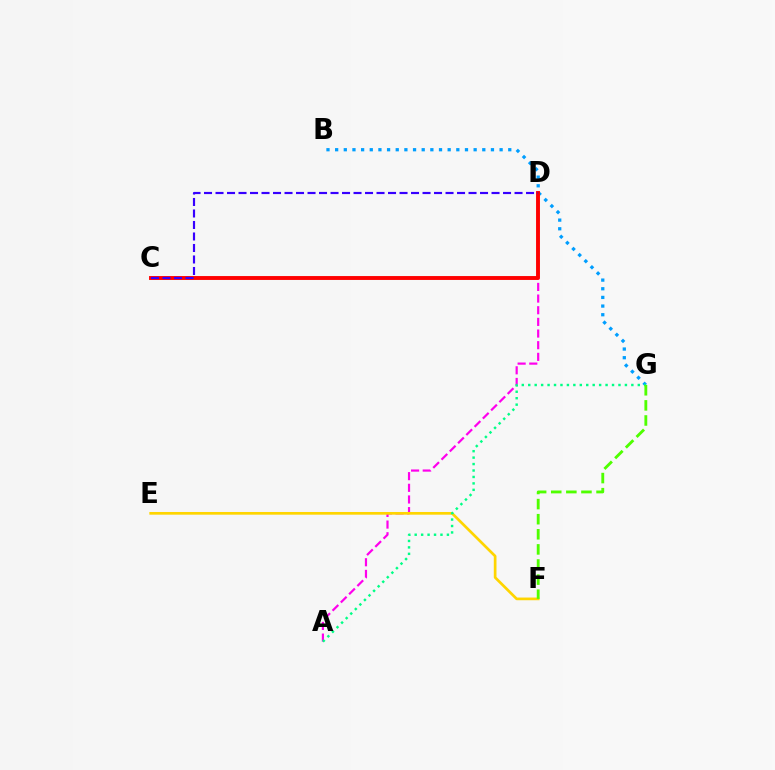{('A', 'D'): [{'color': '#ff00ed', 'line_style': 'dashed', 'thickness': 1.58}], ('E', 'F'): [{'color': '#ffd500', 'line_style': 'solid', 'thickness': 1.94}], ('B', 'G'): [{'color': '#009eff', 'line_style': 'dotted', 'thickness': 2.35}], ('A', 'G'): [{'color': '#00ff86', 'line_style': 'dotted', 'thickness': 1.75}], ('F', 'G'): [{'color': '#4fff00', 'line_style': 'dashed', 'thickness': 2.05}], ('C', 'D'): [{'color': '#ff0000', 'line_style': 'solid', 'thickness': 2.8}, {'color': '#3700ff', 'line_style': 'dashed', 'thickness': 1.56}]}